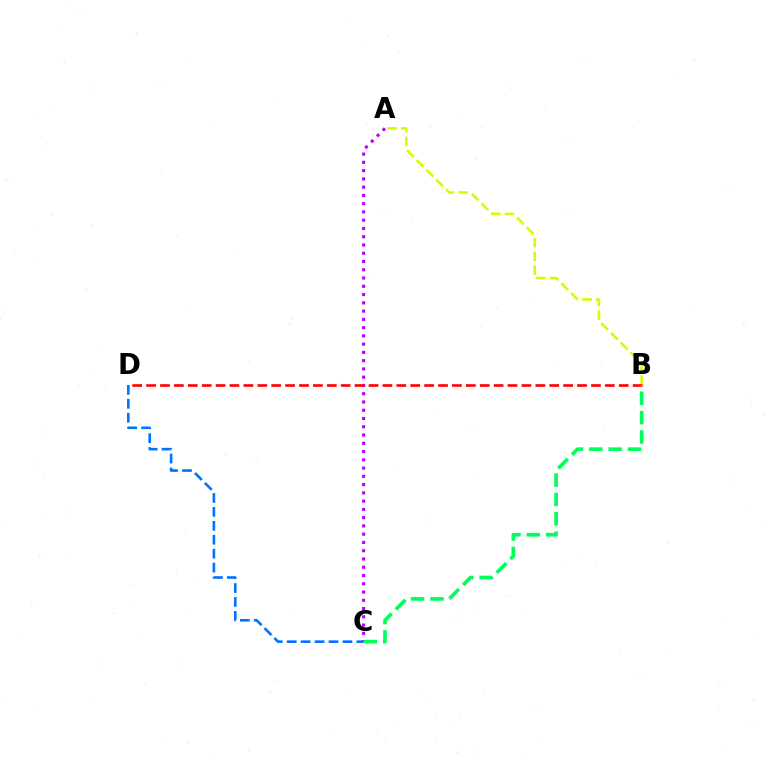{('A', 'B'): [{'color': '#d1ff00', 'line_style': 'dashed', 'thickness': 1.87}], ('C', 'D'): [{'color': '#0074ff', 'line_style': 'dashed', 'thickness': 1.89}], ('A', 'C'): [{'color': '#b900ff', 'line_style': 'dotted', 'thickness': 2.25}], ('B', 'D'): [{'color': '#ff0000', 'line_style': 'dashed', 'thickness': 1.89}], ('B', 'C'): [{'color': '#00ff5c', 'line_style': 'dashed', 'thickness': 2.63}]}